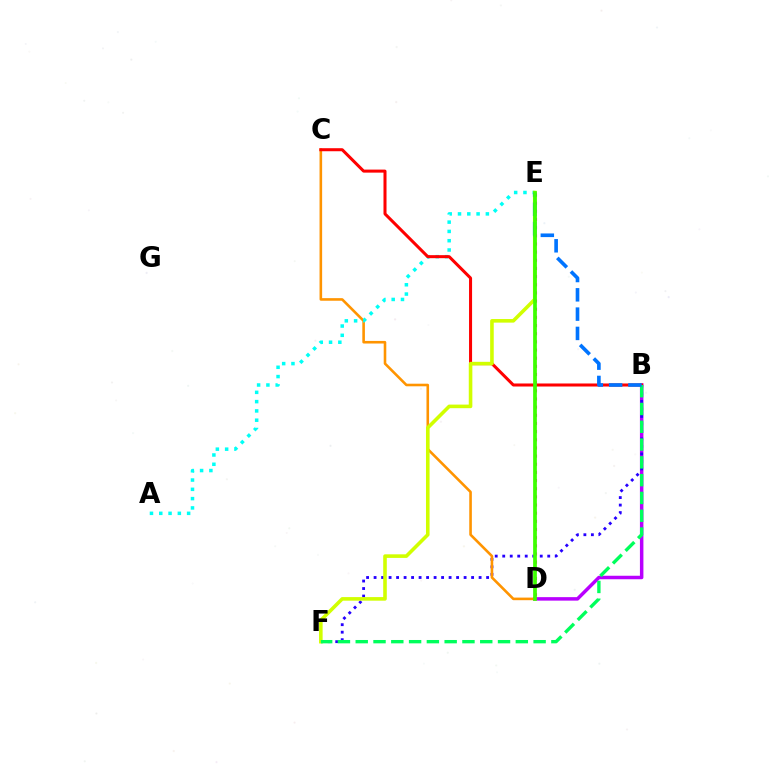{('B', 'D'): [{'color': '#b900ff', 'line_style': 'solid', 'thickness': 2.51}], ('B', 'F'): [{'color': '#2500ff', 'line_style': 'dotted', 'thickness': 2.04}, {'color': '#00ff5c', 'line_style': 'dashed', 'thickness': 2.42}], ('C', 'D'): [{'color': '#ff9400', 'line_style': 'solid', 'thickness': 1.87}], ('A', 'E'): [{'color': '#00fff6', 'line_style': 'dotted', 'thickness': 2.52}], ('B', 'C'): [{'color': '#ff0000', 'line_style': 'solid', 'thickness': 2.18}], ('E', 'F'): [{'color': '#d1ff00', 'line_style': 'solid', 'thickness': 2.58}], ('D', 'E'): [{'color': '#ff00ac', 'line_style': 'dotted', 'thickness': 2.22}, {'color': '#3dff00', 'line_style': 'solid', 'thickness': 2.69}], ('B', 'E'): [{'color': '#0074ff', 'line_style': 'dashed', 'thickness': 2.62}]}